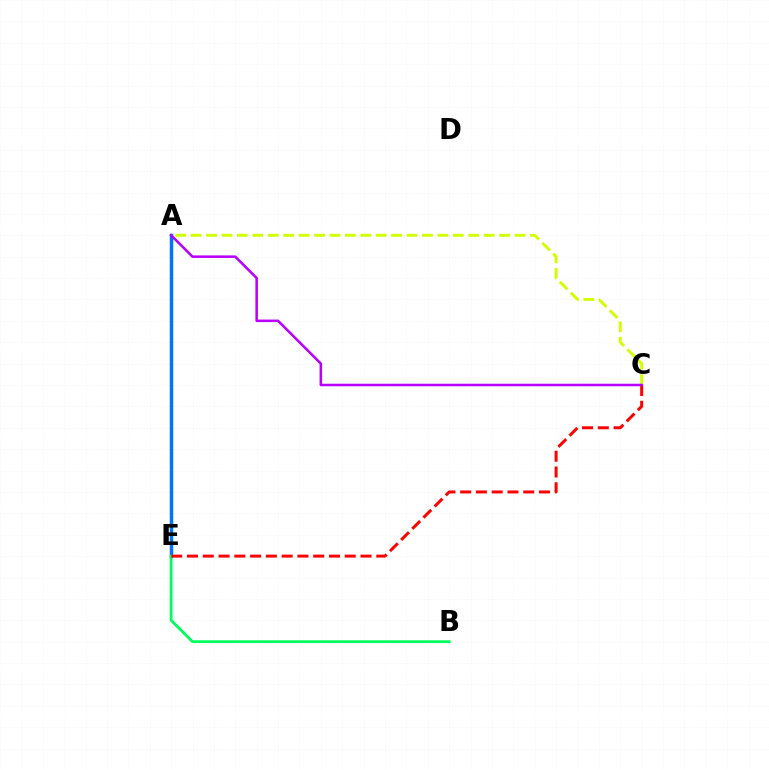{('A', 'C'): [{'color': '#d1ff00', 'line_style': 'dashed', 'thickness': 2.1}, {'color': '#b900ff', 'line_style': 'solid', 'thickness': 1.84}], ('A', 'E'): [{'color': '#0074ff', 'line_style': 'solid', 'thickness': 2.5}], ('B', 'E'): [{'color': '#00ff5c', 'line_style': 'solid', 'thickness': 2.01}], ('C', 'E'): [{'color': '#ff0000', 'line_style': 'dashed', 'thickness': 2.14}]}